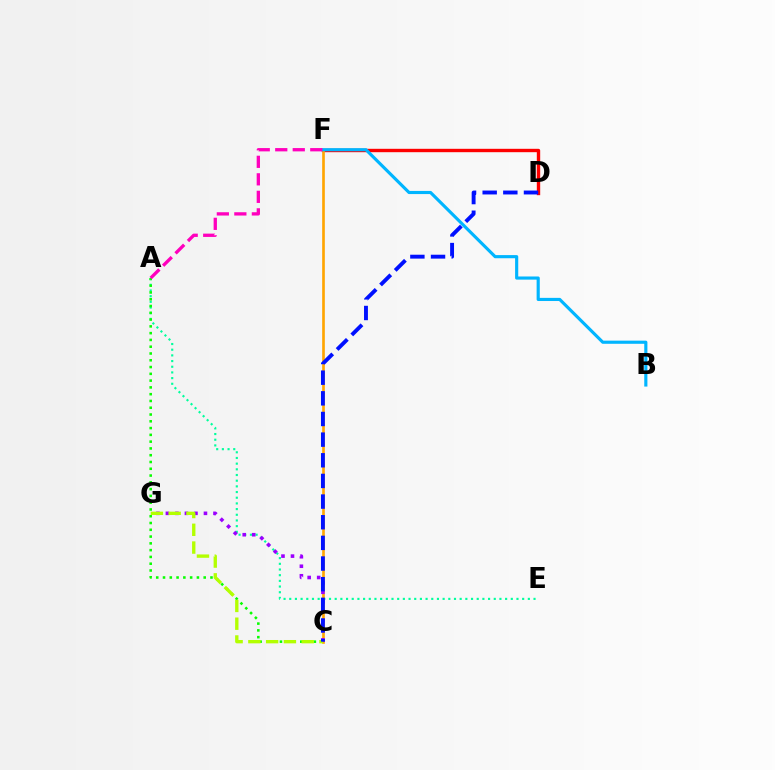{('D', 'F'): [{'color': '#ff0000', 'line_style': 'solid', 'thickness': 2.43}], ('A', 'E'): [{'color': '#00ff9d', 'line_style': 'dotted', 'thickness': 1.54}], ('C', 'F'): [{'color': '#ffa500', 'line_style': 'solid', 'thickness': 1.91}], ('B', 'F'): [{'color': '#00b5ff', 'line_style': 'solid', 'thickness': 2.26}], ('A', 'C'): [{'color': '#08ff00', 'line_style': 'dotted', 'thickness': 1.84}], ('C', 'G'): [{'color': '#9b00ff', 'line_style': 'dotted', 'thickness': 2.59}, {'color': '#b3ff00', 'line_style': 'dashed', 'thickness': 2.41}], ('C', 'D'): [{'color': '#0010ff', 'line_style': 'dashed', 'thickness': 2.81}], ('A', 'F'): [{'color': '#ff00bd', 'line_style': 'dashed', 'thickness': 2.38}]}